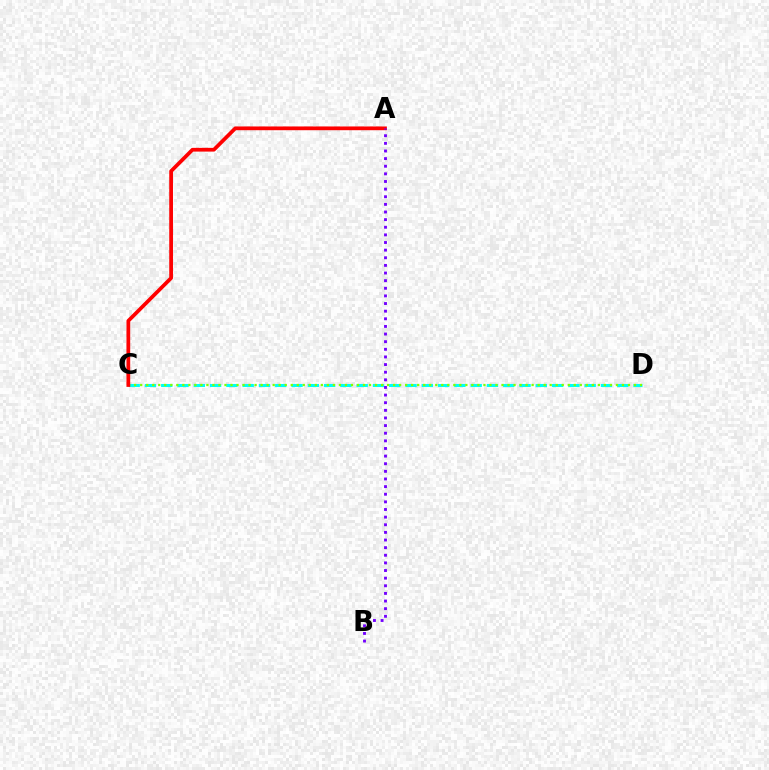{('C', 'D'): [{'color': '#00fff6', 'line_style': 'dashed', 'thickness': 2.21}, {'color': '#84ff00', 'line_style': 'dotted', 'thickness': 1.64}], ('A', 'C'): [{'color': '#ff0000', 'line_style': 'solid', 'thickness': 2.7}], ('A', 'B'): [{'color': '#7200ff', 'line_style': 'dotted', 'thickness': 2.07}]}